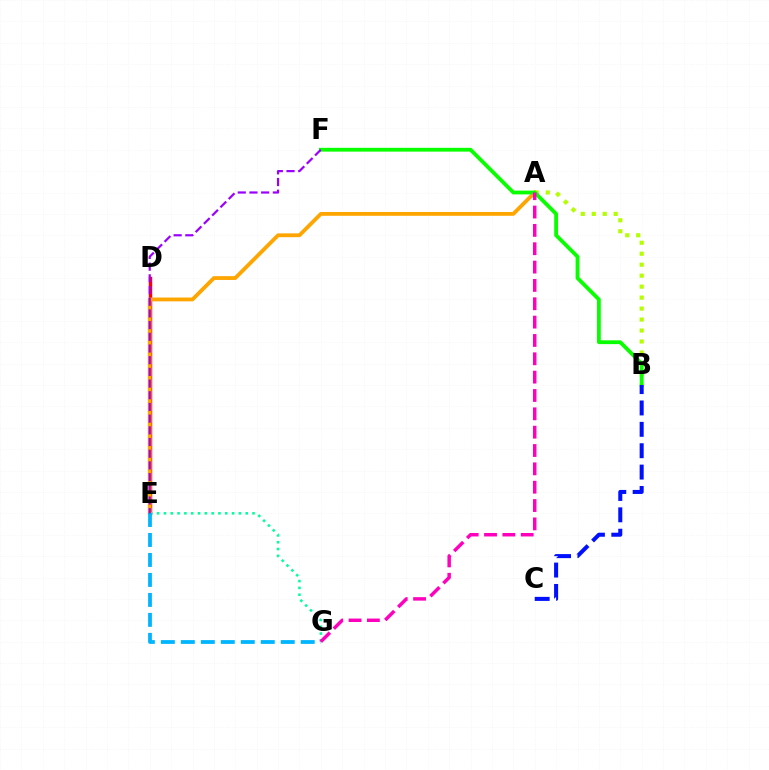{('D', 'E'): [{'color': '#ff0000', 'line_style': 'solid', 'thickness': 2.46}], ('E', 'G'): [{'color': '#00ff9d', 'line_style': 'dotted', 'thickness': 1.85}, {'color': '#00b5ff', 'line_style': 'dashed', 'thickness': 2.71}], ('A', 'E'): [{'color': '#ffa500', 'line_style': 'solid', 'thickness': 2.74}], ('A', 'B'): [{'color': '#b3ff00', 'line_style': 'dotted', 'thickness': 2.98}], ('B', 'F'): [{'color': '#08ff00', 'line_style': 'solid', 'thickness': 2.73}], ('B', 'C'): [{'color': '#0010ff', 'line_style': 'dashed', 'thickness': 2.9}], ('E', 'F'): [{'color': '#9b00ff', 'line_style': 'dashed', 'thickness': 1.59}], ('A', 'G'): [{'color': '#ff00bd', 'line_style': 'dashed', 'thickness': 2.49}]}